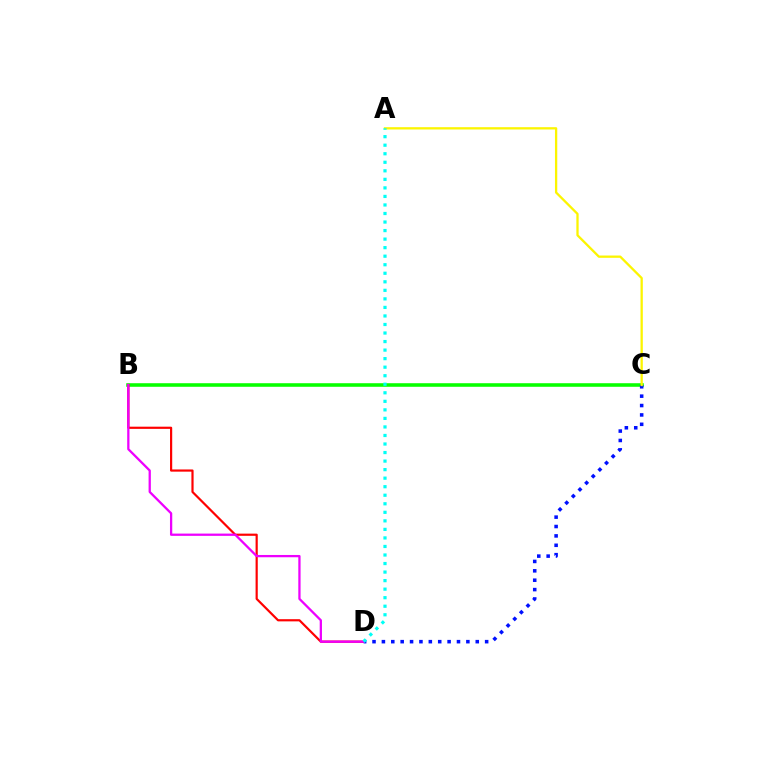{('B', 'C'): [{'color': '#08ff00', 'line_style': 'solid', 'thickness': 2.56}], ('B', 'D'): [{'color': '#ff0000', 'line_style': 'solid', 'thickness': 1.58}, {'color': '#ee00ff', 'line_style': 'solid', 'thickness': 1.64}], ('C', 'D'): [{'color': '#0010ff', 'line_style': 'dotted', 'thickness': 2.55}], ('A', 'C'): [{'color': '#fcf500', 'line_style': 'solid', 'thickness': 1.65}], ('A', 'D'): [{'color': '#00fff6', 'line_style': 'dotted', 'thickness': 2.32}]}